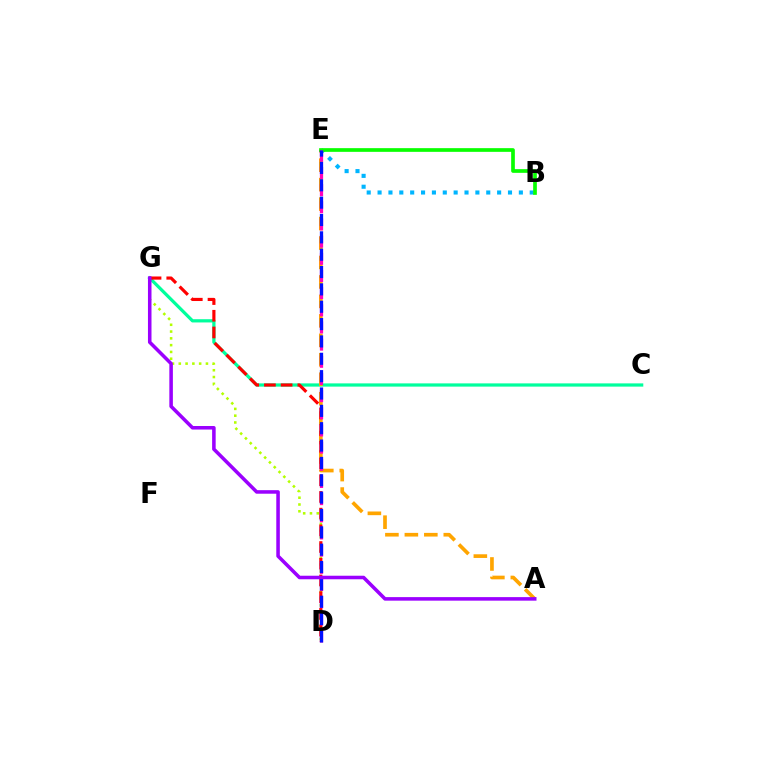{('D', 'G'): [{'color': '#b3ff00', 'line_style': 'dotted', 'thickness': 1.84}, {'color': '#ff0000', 'line_style': 'dashed', 'thickness': 2.27}], ('C', 'G'): [{'color': '#00ff9d', 'line_style': 'solid', 'thickness': 2.33}], ('A', 'E'): [{'color': '#ffa500', 'line_style': 'dashed', 'thickness': 2.64}], ('B', 'E'): [{'color': '#00b5ff', 'line_style': 'dotted', 'thickness': 2.95}, {'color': '#08ff00', 'line_style': 'solid', 'thickness': 2.66}], ('D', 'E'): [{'color': '#ff00bd', 'line_style': 'dashed', 'thickness': 2.33}, {'color': '#0010ff', 'line_style': 'dashed', 'thickness': 2.36}], ('A', 'G'): [{'color': '#9b00ff', 'line_style': 'solid', 'thickness': 2.55}]}